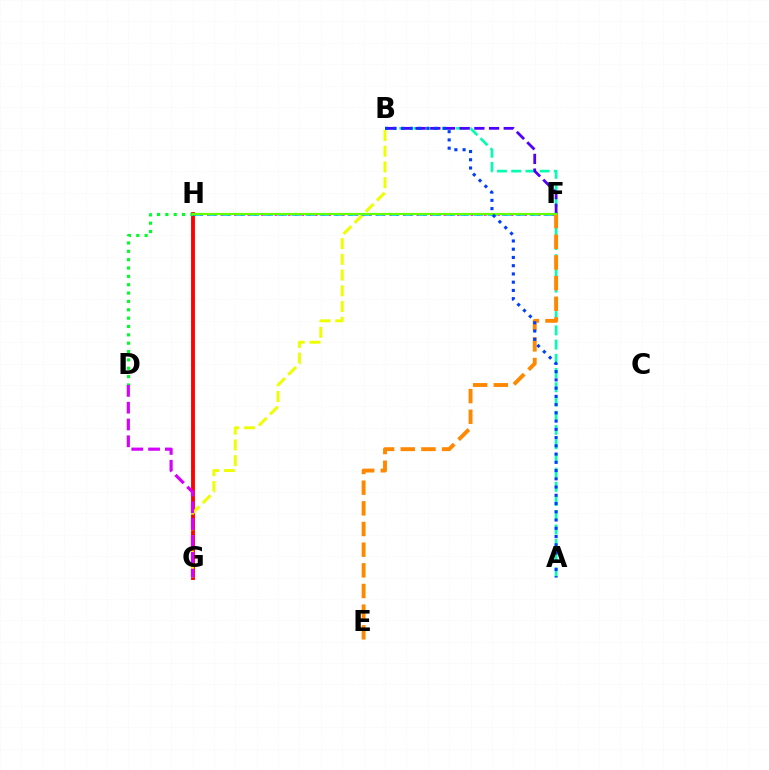{('A', 'B'): [{'color': '#00ffaf', 'line_style': 'dashed', 'thickness': 1.93}, {'color': '#003fff', 'line_style': 'dotted', 'thickness': 2.24}], ('G', 'H'): [{'color': '#ff0000', 'line_style': 'solid', 'thickness': 2.77}], ('E', 'F'): [{'color': '#ff8800', 'line_style': 'dashed', 'thickness': 2.81}], ('D', 'H'): [{'color': '#00ff27', 'line_style': 'dotted', 'thickness': 2.27}], ('B', 'G'): [{'color': '#eeff00', 'line_style': 'dashed', 'thickness': 2.14}], ('D', 'G'): [{'color': '#d600ff', 'line_style': 'dashed', 'thickness': 2.28}], ('F', 'H'): [{'color': '#ff00a0', 'line_style': 'dotted', 'thickness': 1.84}, {'color': '#00c7ff', 'line_style': 'dashed', 'thickness': 1.9}, {'color': '#66ff00', 'line_style': 'solid', 'thickness': 1.58}], ('B', 'F'): [{'color': '#4f00ff', 'line_style': 'dashed', 'thickness': 1.99}]}